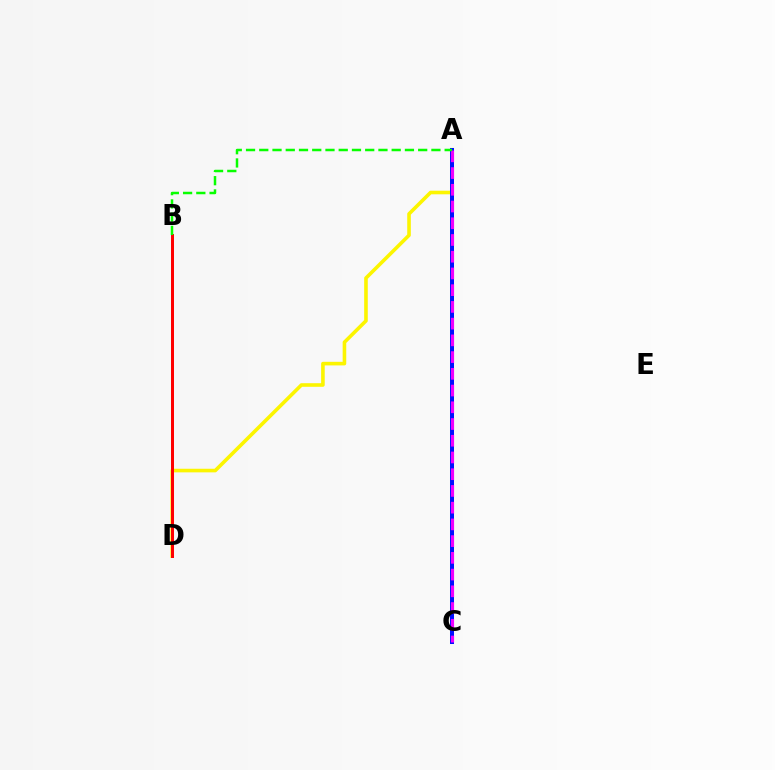{('A', 'D'): [{'color': '#fcf500', 'line_style': 'solid', 'thickness': 2.59}], ('A', 'C'): [{'color': '#00fff6', 'line_style': 'solid', 'thickness': 1.94}, {'color': '#0010ff', 'line_style': 'solid', 'thickness': 2.89}, {'color': '#ee00ff', 'line_style': 'dashed', 'thickness': 2.27}], ('B', 'D'): [{'color': '#ff0000', 'line_style': 'solid', 'thickness': 2.15}], ('A', 'B'): [{'color': '#08ff00', 'line_style': 'dashed', 'thickness': 1.8}]}